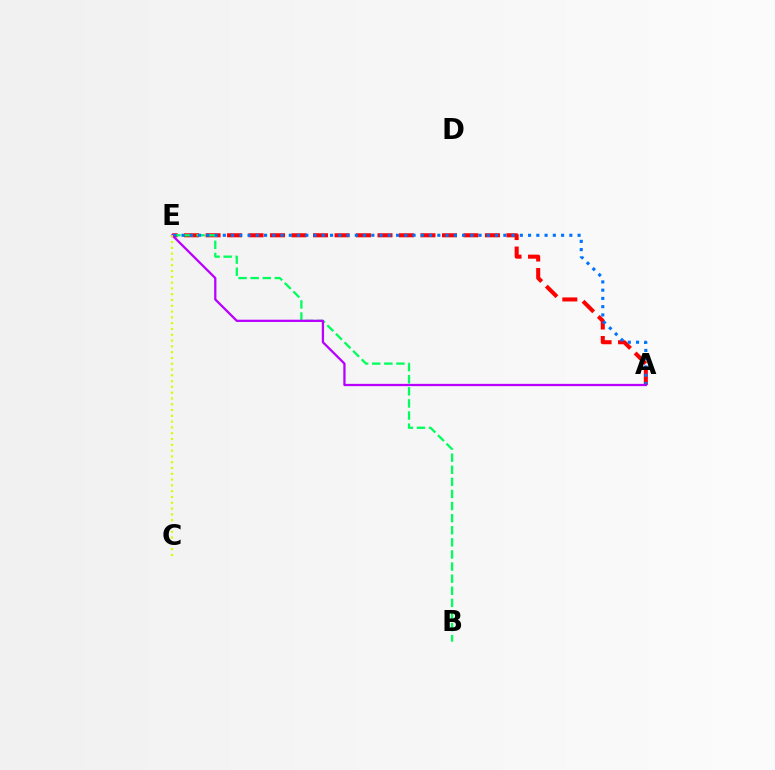{('A', 'E'): [{'color': '#ff0000', 'line_style': 'dashed', 'thickness': 2.92}, {'color': '#0074ff', 'line_style': 'dotted', 'thickness': 2.24}, {'color': '#b900ff', 'line_style': 'solid', 'thickness': 1.64}], ('B', 'E'): [{'color': '#00ff5c', 'line_style': 'dashed', 'thickness': 1.64}], ('C', 'E'): [{'color': '#d1ff00', 'line_style': 'dotted', 'thickness': 1.57}]}